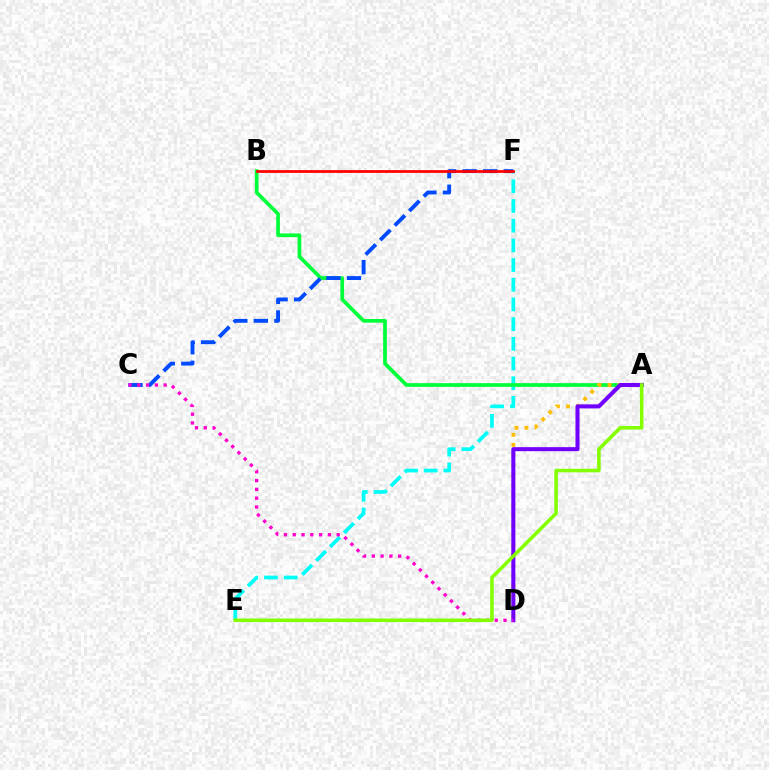{('E', 'F'): [{'color': '#00fff6', 'line_style': 'dashed', 'thickness': 2.67}], ('A', 'B'): [{'color': '#00ff39', 'line_style': 'solid', 'thickness': 2.66}], ('C', 'F'): [{'color': '#004bff', 'line_style': 'dashed', 'thickness': 2.79}], ('A', 'D'): [{'color': '#ffbd00', 'line_style': 'dotted', 'thickness': 2.74}, {'color': '#7200ff', 'line_style': 'solid', 'thickness': 2.91}], ('B', 'F'): [{'color': '#ff0000', 'line_style': 'solid', 'thickness': 2.0}], ('C', 'D'): [{'color': '#ff00cf', 'line_style': 'dotted', 'thickness': 2.39}], ('A', 'E'): [{'color': '#84ff00', 'line_style': 'solid', 'thickness': 2.55}]}